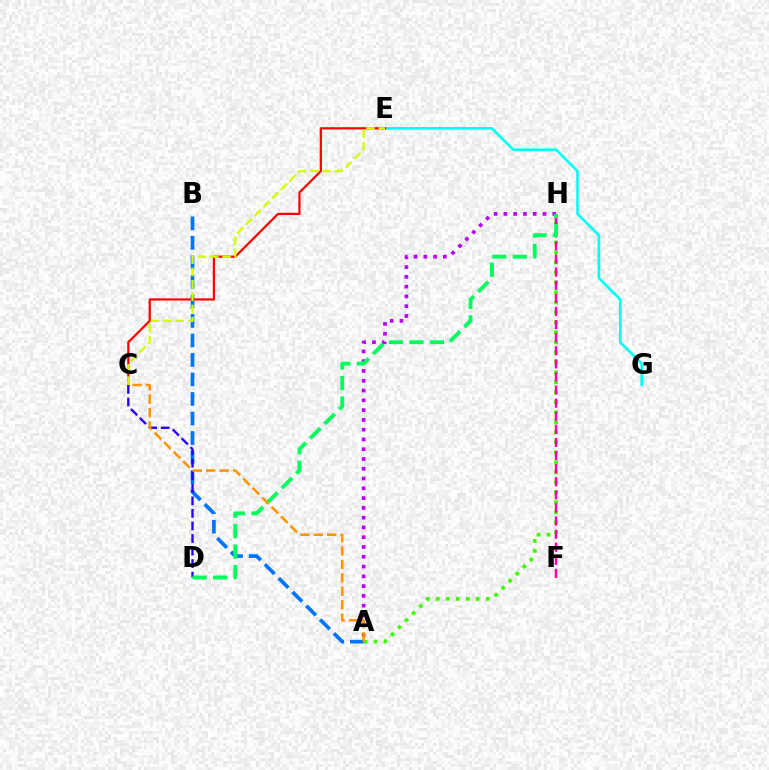{('A', 'H'): [{'color': '#3dff00', 'line_style': 'dotted', 'thickness': 2.72}, {'color': '#b900ff', 'line_style': 'dotted', 'thickness': 2.66}], ('A', 'B'): [{'color': '#0074ff', 'line_style': 'dashed', 'thickness': 2.65}], ('F', 'H'): [{'color': '#ff00ac', 'line_style': 'dashed', 'thickness': 1.78}], ('E', 'G'): [{'color': '#00fff6', 'line_style': 'solid', 'thickness': 1.88}], ('C', 'E'): [{'color': '#ff0000', 'line_style': 'solid', 'thickness': 1.61}, {'color': '#d1ff00', 'line_style': 'dashed', 'thickness': 1.68}], ('C', 'D'): [{'color': '#2500ff', 'line_style': 'dashed', 'thickness': 1.7}], ('D', 'H'): [{'color': '#00ff5c', 'line_style': 'dashed', 'thickness': 2.78}], ('A', 'C'): [{'color': '#ff9400', 'line_style': 'dashed', 'thickness': 1.82}]}